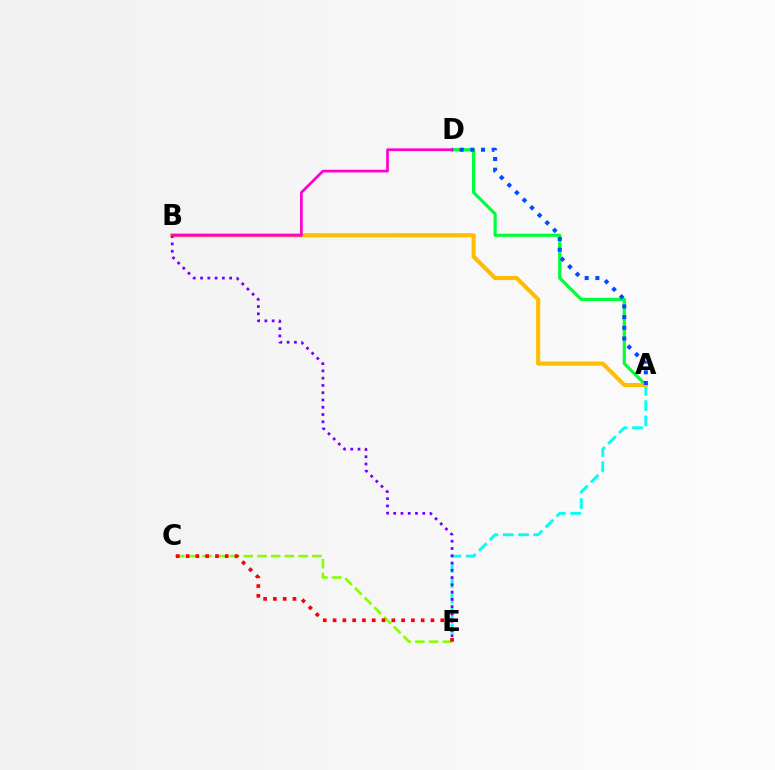{('A', 'D'): [{'color': '#00ff39', 'line_style': 'solid', 'thickness': 2.3}, {'color': '#004bff', 'line_style': 'dotted', 'thickness': 2.9}], ('A', 'E'): [{'color': '#00fff6', 'line_style': 'dashed', 'thickness': 2.07}], ('A', 'B'): [{'color': '#ffbd00', 'line_style': 'solid', 'thickness': 2.96}], ('C', 'E'): [{'color': '#84ff00', 'line_style': 'dashed', 'thickness': 1.86}, {'color': '#ff0000', 'line_style': 'dotted', 'thickness': 2.66}], ('B', 'E'): [{'color': '#7200ff', 'line_style': 'dotted', 'thickness': 1.98}], ('B', 'D'): [{'color': '#ff00cf', 'line_style': 'solid', 'thickness': 1.95}]}